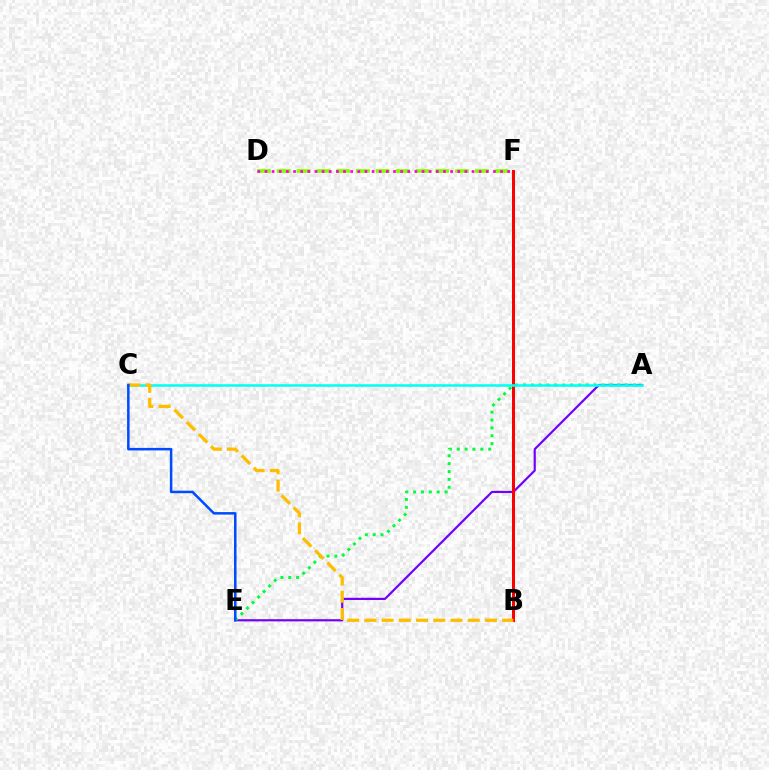{('A', 'E'): [{'color': '#7200ff', 'line_style': 'solid', 'thickness': 1.58}, {'color': '#00ff39', 'line_style': 'dotted', 'thickness': 2.13}], ('D', 'F'): [{'color': '#84ff00', 'line_style': 'dashed', 'thickness': 2.69}, {'color': '#ff00cf', 'line_style': 'dotted', 'thickness': 1.94}], ('B', 'F'): [{'color': '#ff0000', 'line_style': 'solid', 'thickness': 2.15}], ('A', 'C'): [{'color': '#00fff6', 'line_style': 'solid', 'thickness': 1.82}], ('B', 'C'): [{'color': '#ffbd00', 'line_style': 'dashed', 'thickness': 2.34}], ('C', 'E'): [{'color': '#004bff', 'line_style': 'solid', 'thickness': 1.82}]}